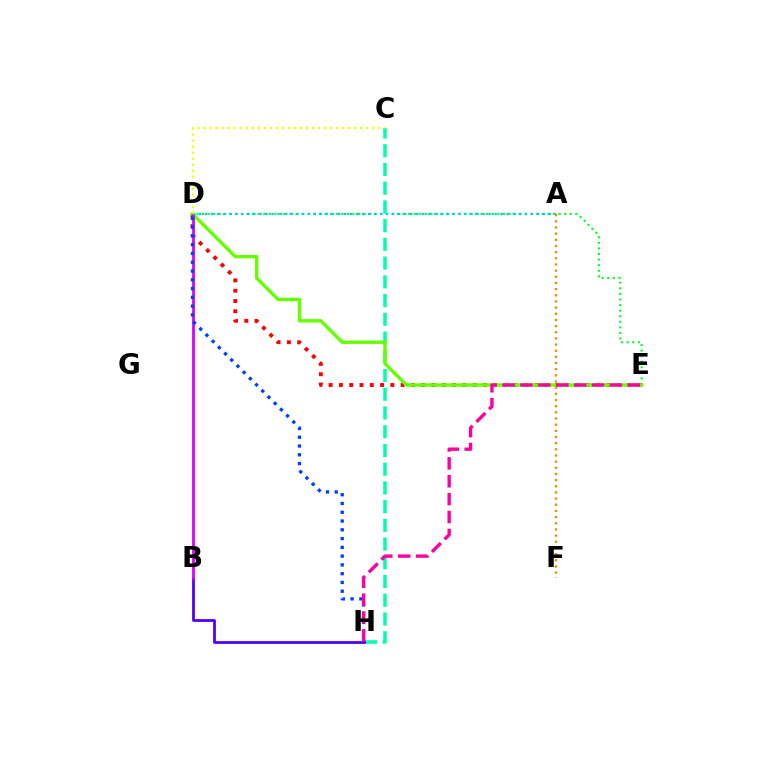{('D', 'E'): [{'color': '#00ff27', 'line_style': 'dotted', 'thickness': 1.51}, {'color': '#ff0000', 'line_style': 'dotted', 'thickness': 2.79}, {'color': '#66ff00', 'line_style': 'solid', 'thickness': 2.44}], ('C', 'H'): [{'color': '#00ffaf', 'line_style': 'dashed', 'thickness': 2.54}], ('B', 'H'): [{'color': '#4f00ff', 'line_style': 'solid', 'thickness': 2.0}], ('B', 'D'): [{'color': '#d600ff', 'line_style': 'solid', 'thickness': 2.0}], ('D', 'H'): [{'color': '#003fff', 'line_style': 'dotted', 'thickness': 2.38}], ('A', 'D'): [{'color': '#00c7ff', 'line_style': 'dotted', 'thickness': 1.64}], ('E', 'H'): [{'color': '#ff00a0', 'line_style': 'dashed', 'thickness': 2.43}], ('C', 'D'): [{'color': '#eeff00', 'line_style': 'dotted', 'thickness': 1.64}], ('A', 'F'): [{'color': '#ff8800', 'line_style': 'dotted', 'thickness': 1.67}]}